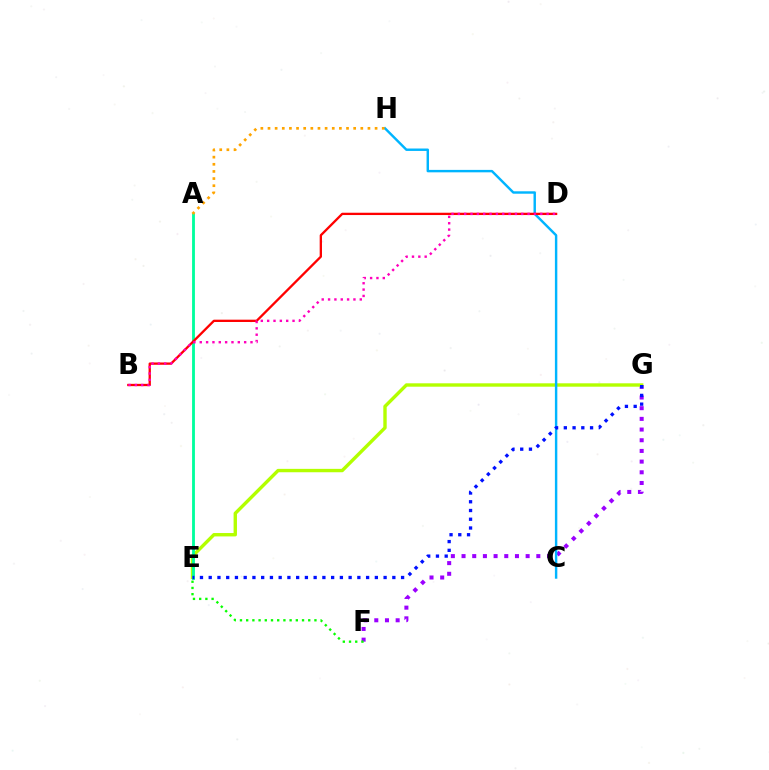{('F', 'G'): [{'color': '#9b00ff', 'line_style': 'dotted', 'thickness': 2.9}], ('E', 'G'): [{'color': '#b3ff00', 'line_style': 'solid', 'thickness': 2.44}, {'color': '#0010ff', 'line_style': 'dotted', 'thickness': 2.38}], ('C', 'H'): [{'color': '#00b5ff', 'line_style': 'solid', 'thickness': 1.75}], ('A', 'E'): [{'color': '#00ff9d', 'line_style': 'solid', 'thickness': 2.04}], ('A', 'H'): [{'color': '#ffa500', 'line_style': 'dotted', 'thickness': 1.94}], ('E', 'F'): [{'color': '#08ff00', 'line_style': 'dotted', 'thickness': 1.69}], ('B', 'D'): [{'color': '#ff0000', 'line_style': 'solid', 'thickness': 1.66}, {'color': '#ff00bd', 'line_style': 'dotted', 'thickness': 1.72}]}